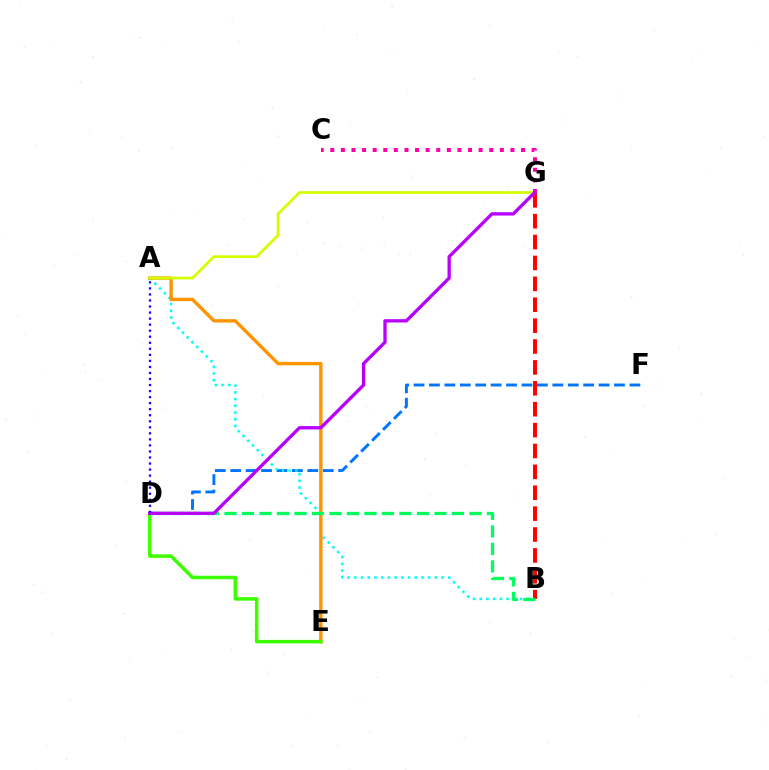{('D', 'F'): [{'color': '#0074ff', 'line_style': 'dashed', 'thickness': 2.09}], ('A', 'B'): [{'color': '#00fff6', 'line_style': 'dotted', 'thickness': 1.82}], ('A', 'E'): [{'color': '#ff9400', 'line_style': 'solid', 'thickness': 2.43}], ('A', 'G'): [{'color': '#d1ff00', 'line_style': 'solid', 'thickness': 1.96}], ('B', 'G'): [{'color': '#ff0000', 'line_style': 'dashed', 'thickness': 2.84}], ('B', 'D'): [{'color': '#00ff5c', 'line_style': 'dashed', 'thickness': 2.38}], ('D', 'E'): [{'color': '#3dff00', 'line_style': 'solid', 'thickness': 2.53}], ('C', 'G'): [{'color': '#ff00ac', 'line_style': 'dotted', 'thickness': 2.88}], ('D', 'G'): [{'color': '#b900ff', 'line_style': 'solid', 'thickness': 2.39}], ('A', 'D'): [{'color': '#2500ff', 'line_style': 'dotted', 'thickness': 1.64}]}